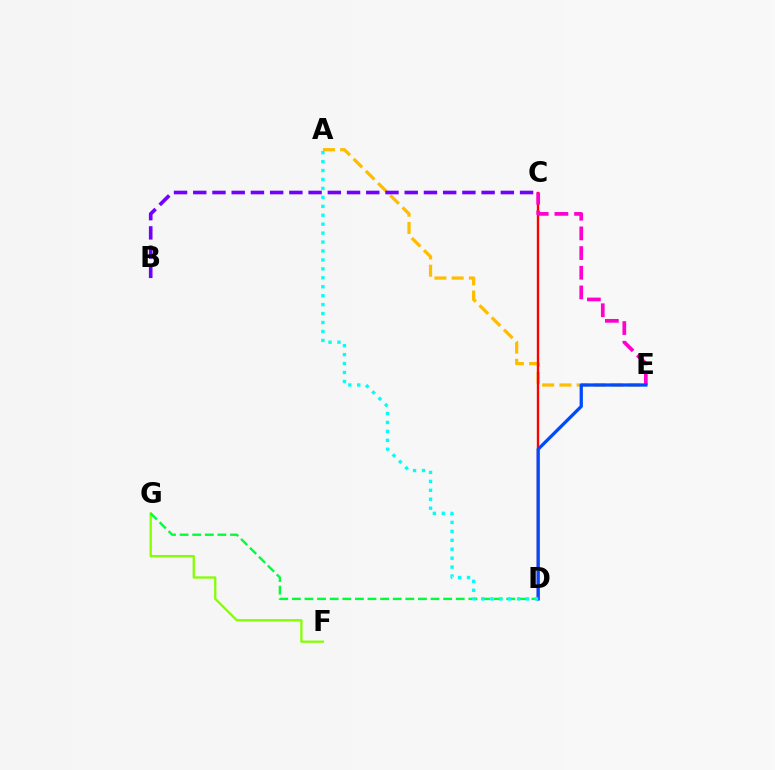{('A', 'E'): [{'color': '#ffbd00', 'line_style': 'dashed', 'thickness': 2.34}], ('C', 'D'): [{'color': '#ff0000', 'line_style': 'solid', 'thickness': 1.7}], ('F', 'G'): [{'color': '#84ff00', 'line_style': 'solid', 'thickness': 1.64}], ('B', 'C'): [{'color': '#7200ff', 'line_style': 'dashed', 'thickness': 2.61}], ('D', 'G'): [{'color': '#00ff39', 'line_style': 'dashed', 'thickness': 1.71}], ('C', 'E'): [{'color': '#ff00cf', 'line_style': 'dashed', 'thickness': 2.67}], ('D', 'E'): [{'color': '#004bff', 'line_style': 'solid', 'thickness': 2.36}], ('A', 'D'): [{'color': '#00fff6', 'line_style': 'dotted', 'thickness': 2.43}]}